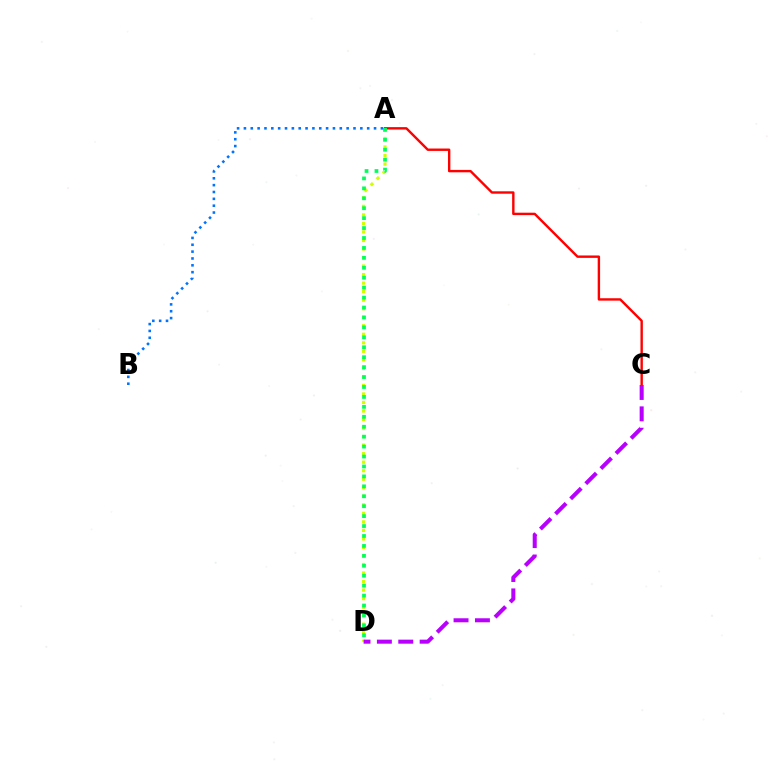{('A', 'C'): [{'color': '#ff0000', 'line_style': 'solid', 'thickness': 1.73}], ('A', 'D'): [{'color': '#d1ff00', 'line_style': 'dotted', 'thickness': 2.32}, {'color': '#00ff5c', 'line_style': 'dotted', 'thickness': 2.7}], ('C', 'D'): [{'color': '#b900ff', 'line_style': 'dashed', 'thickness': 2.9}], ('A', 'B'): [{'color': '#0074ff', 'line_style': 'dotted', 'thickness': 1.86}]}